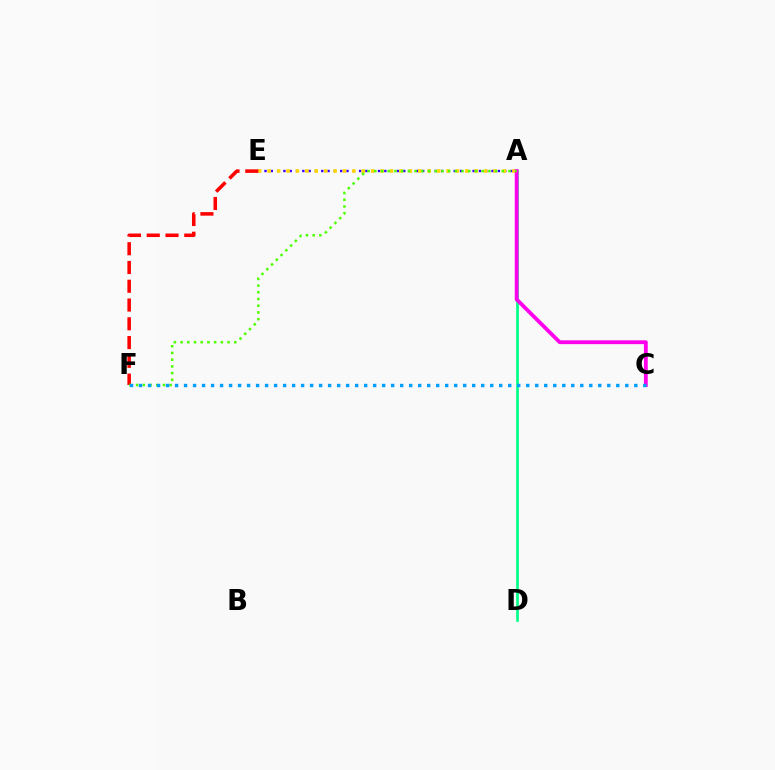{('A', 'E'): [{'color': '#3700ff', 'line_style': 'dotted', 'thickness': 1.71}, {'color': '#ffd500', 'line_style': 'dotted', 'thickness': 2.56}], ('A', 'D'): [{'color': '#00ff86', 'line_style': 'solid', 'thickness': 1.92}], ('A', 'C'): [{'color': '#ff00ed', 'line_style': 'solid', 'thickness': 2.75}], ('E', 'F'): [{'color': '#ff0000', 'line_style': 'dashed', 'thickness': 2.55}], ('A', 'F'): [{'color': '#4fff00', 'line_style': 'dotted', 'thickness': 1.82}], ('C', 'F'): [{'color': '#009eff', 'line_style': 'dotted', 'thickness': 2.45}]}